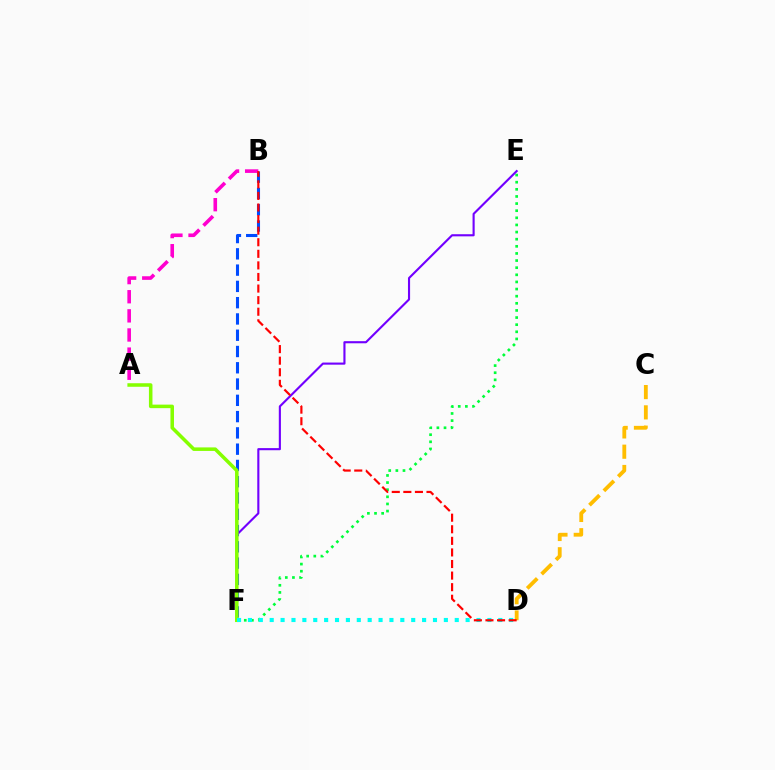{('B', 'F'): [{'color': '#004bff', 'line_style': 'dashed', 'thickness': 2.21}], ('E', 'F'): [{'color': '#00ff39', 'line_style': 'dotted', 'thickness': 1.94}, {'color': '#7200ff', 'line_style': 'solid', 'thickness': 1.53}], ('A', 'B'): [{'color': '#ff00cf', 'line_style': 'dashed', 'thickness': 2.6}], ('A', 'F'): [{'color': '#84ff00', 'line_style': 'solid', 'thickness': 2.54}], ('D', 'F'): [{'color': '#00fff6', 'line_style': 'dotted', 'thickness': 2.96}], ('C', 'D'): [{'color': '#ffbd00', 'line_style': 'dashed', 'thickness': 2.76}], ('B', 'D'): [{'color': '#ff0000', 'line_style': 'dashed', 'thickness': 1.57}]}